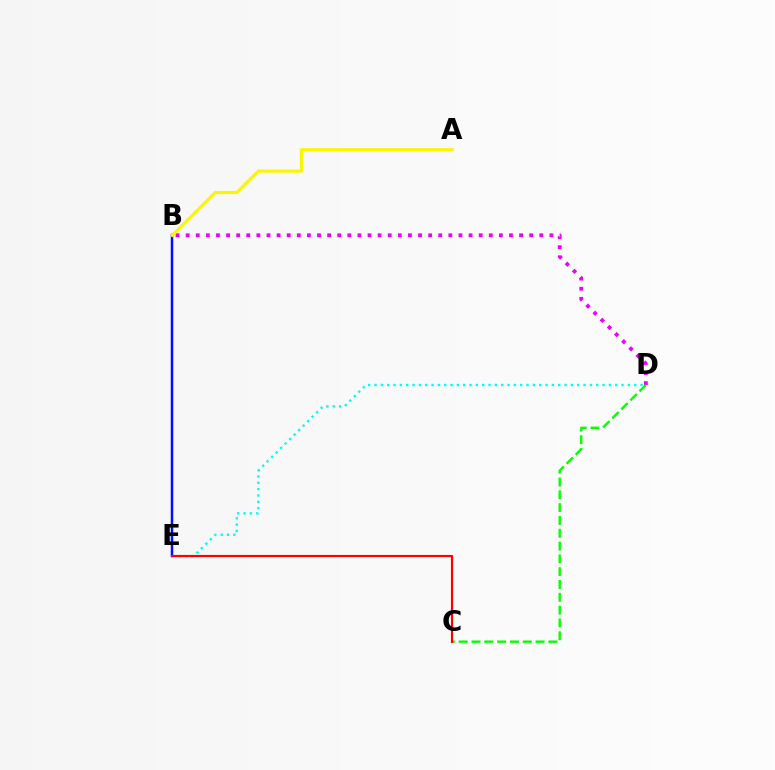{('B', 'E'): [{'color': '#0010ff', 'line_style': 'solid', 'thickness': 1.78}], ('B', 'D'): [{'color': '#ee00ff', 'line_style': 'dotted', 'thickness': 2.75}], ('A', 'B'): [{'color': '#fcf500', 'line_style': 'solid', 'thickness': 2.26}], ('D', 'E'): [{'color': '#00fff6', 'line_style': 'dotted', 'thickness': 1.72}], ('C', 'D'): [{'color': '#08ff00', 'line_style': 'dashed', 'thickness': 1.74}], ('C', 'E'): [{'color': '#ff0000', 'line_style': 'solid', 'thickness': 1.54}]}